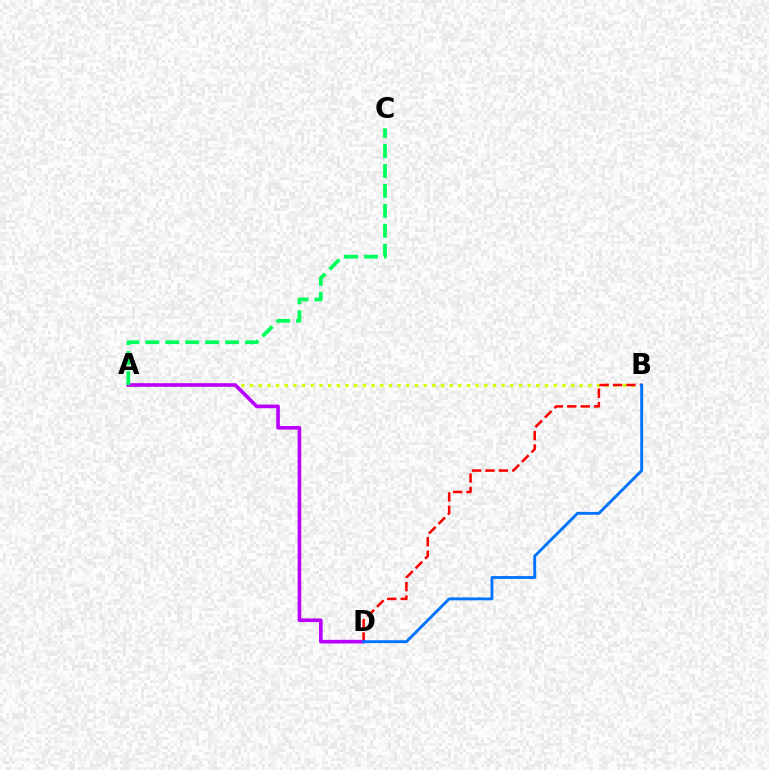{('A', 'B'): [{'color': '#d1ff00', 'line_style': 'dotted', 'thickness': 2.36}], ('B', 'D'): [{'color': '#ff0000', 'line_style': 'dashed', 'thickness': 1.82}, {'color': '#0074ff', 'line_style': 'solid', 'thickness': 2.07}], ('A', 'D'): [{'color': '#b900ff', 'line_style': 'solid', 'thickness': 2.61}], ('A', 'C'): [{'color': '#00ff5c', 'line_style': 'dashed', 'thickness': 2.71}]}